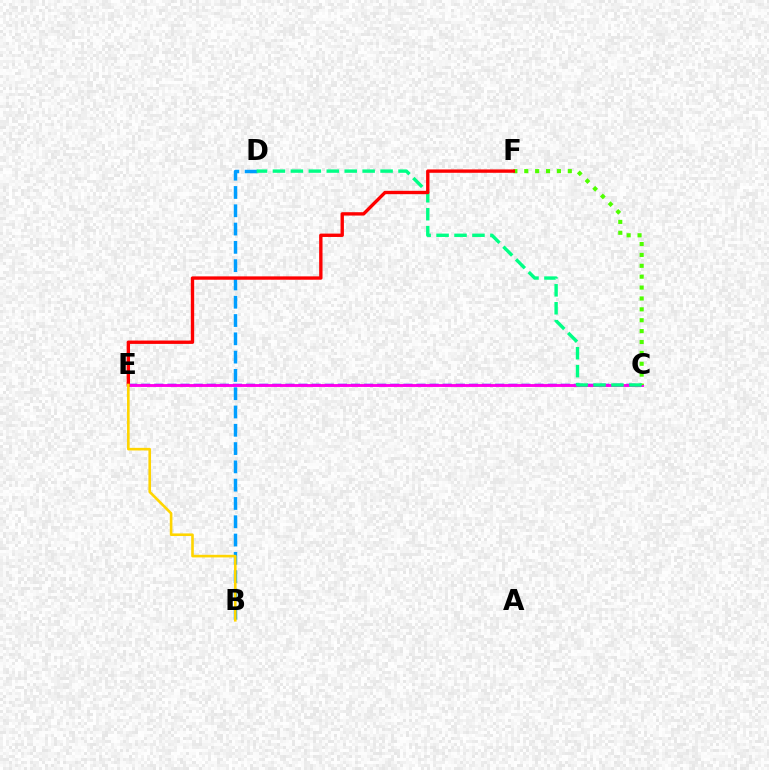{('C', 'E'): [{'color': '#3700ff', 'line_style': 'dashed', 'thickness': 1.78}, {'color': '#ff00ed', 'line_style': 'solid', 'thickness': 2.07}], ('C', 'F'): [{'color': '#4fff00', 'line_style': 'dotted', 'thickness': 2.96}], ('B', 'D'): [{'color': '#009eff', 'line_style': 'dashed', 'thickness': 2.49}], ('C', 'D'): [{'color': '#00ff86', 'line_style': 'dashed', 'thickness': 2.44}], ('E', 'F'): [{'color': '#ff0000', 'line_style': 'solid', 'thickness': 2.42}], ('B', 'E'): [{'color': '#ffd500', 'line_style': 'solid', 'thickness': 1.88}]}